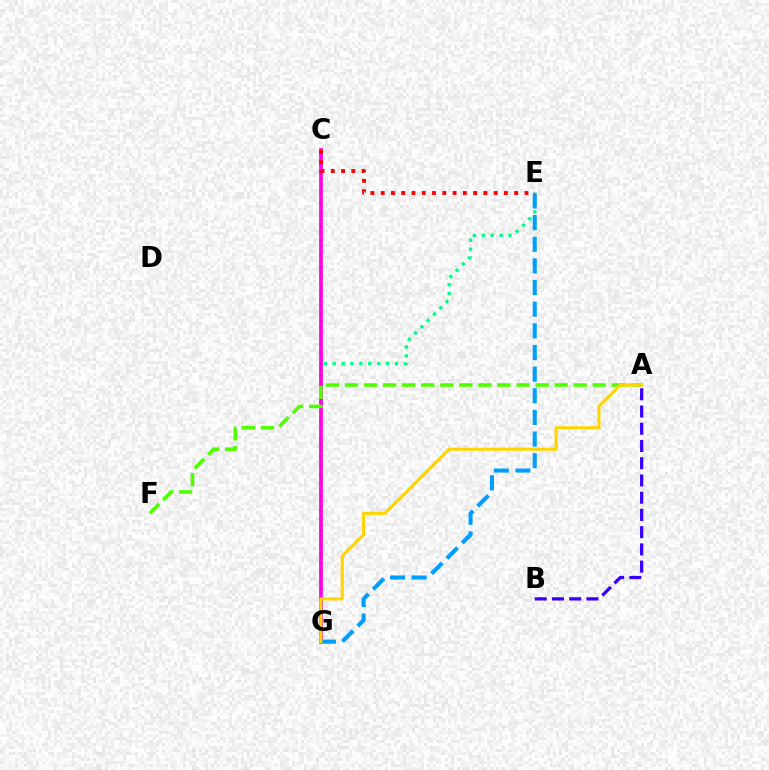{('E', 'G'): [{'color': '#00ff86', 'line_style': 'dotted', 'thickness': 2.41}, {'color': '#009eff', 'line_style': 'dashed', 'thickness': 2.94}], ('A', 'B'): [{'color': '#3700ff', 'line_style': 'dashed', 'thickness': 2.34}], ('C', 'G'): [{'color': '#ff00ed', 'line_style': 'solid', 'thickness': 2.67}], ('A', 'F'): [{'color': '#4fff00', 'line_style': 'dashed', 'thickness': 2.59}], ('C', 'E'): [{'color': '#ff0000', 'line_style': 'dotted', 'thickness': 2.79}], ('A', 'G'): [{'color': '#ffd500', 'line_style': 'solid', 'thickness': 2.23}]}